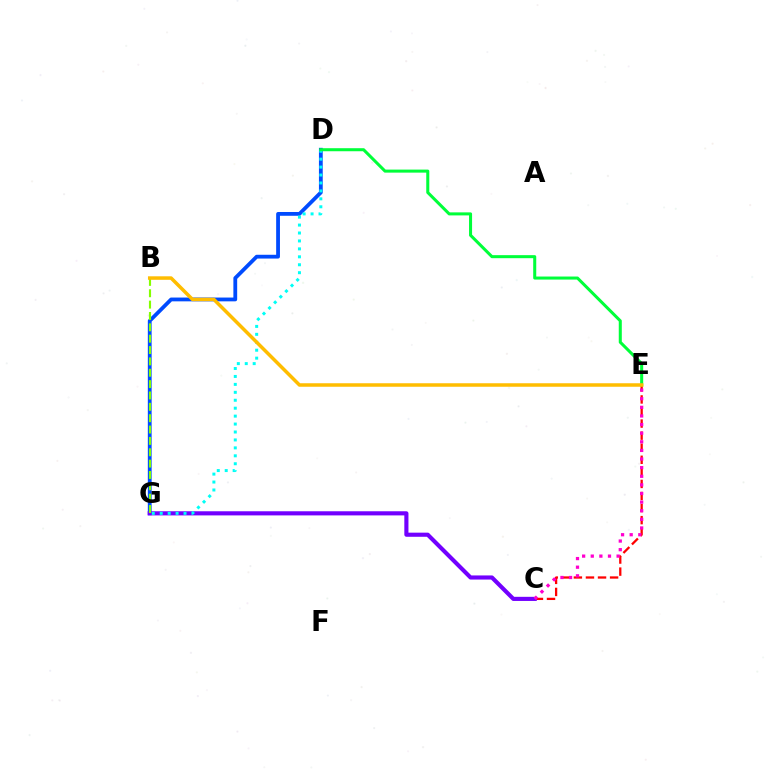{('C', 'E'): [{'color': '#ff0000', 'line_style': 'dashed', 'thickness': 1.64}, {'color': '#ff00cf', 'line_style': 'dotted', 'thickness': 2.34}], ('D', 'G'): [{'color': '#004bff', 'line_style': 'solid', 'thickness': 2.73}, {'color': '#00fff6', 'line_style': 'dotted', 'thickness': 2.16}], ('C', 'G'): [{'color': '#7200ff', 'line_style': 'solid', 'thickness': 2.97}], ('B', 'G'): [{'color': '#84ff00', 'line_style': 'dashed', 'thickness': 1.54}], ('D', 'E'): [{'color': '#00ff39', 'line_style': 'solid', 'thickness': 2.19}], ('B', 'E'): [{'color': '#ffbd00', 'line_style': 'solid', 'thickness': 2.52}]}